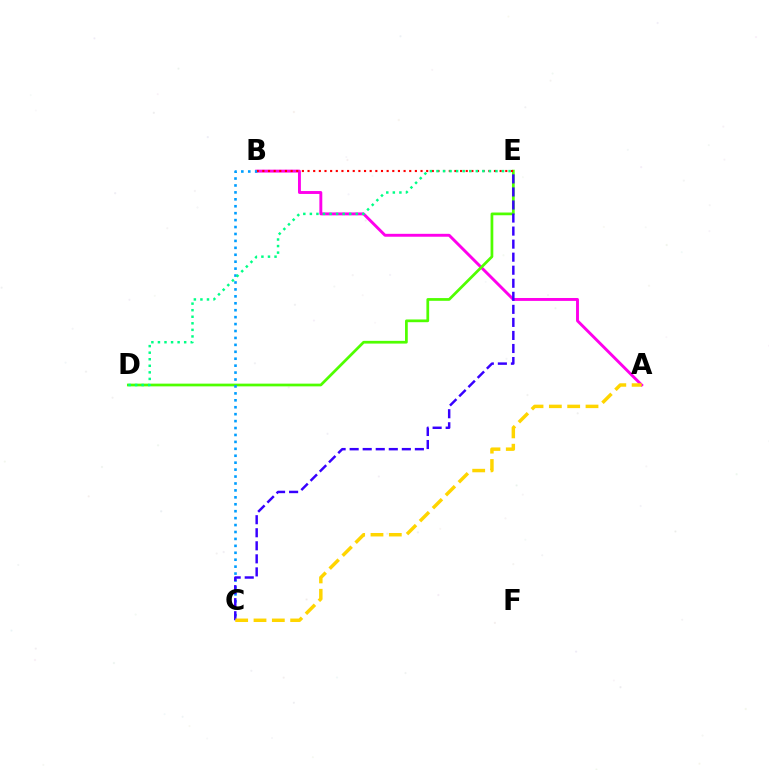{('A', 'B'): [{'color': '#ff00ed', 'line_style': 'solid', 'thickness': 2.09}], ('D', 'E'): [{'color': '#4fff00', 'line_style': 'solid', 'thickness': 1.97}, {'color': '#00ff86', 'line_style': 'dotted', 'thickness': 1.78}], ('B', 'C'): [{'color': '#009eff', 'line_style': 'dotted', 'thickness': 1.88}], ('B', 'E'): [{'color': '#ff0000', 'line_style': 'dotted', 'thickness': 1.54}], ('C', 'E'): [{'color': '#3700ff', 'line_style': 'dashed', 'thickness': 1.77}], ('A', 'C'): [{'color': '#ffd500', 'line_style': 'dashed', 'thickness': 2.49}]}